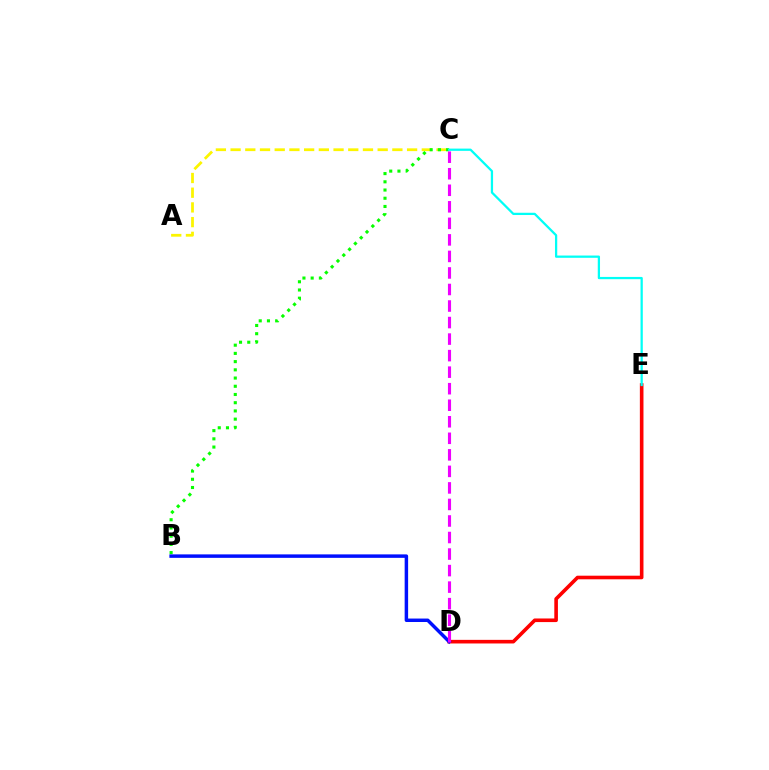{('A', 'C'): [{'color': '#fcf500', 'line_style': 'dashed', 'thickness': 2.0}], ('B', 'C'): [{'color': '#08ff00', 'line_style': 'dotted', 'thickness': 2.23}], ('D', 'E'): [{'color': '#ff0000', 'line_style': 'solid', 'thickness': 2.6}], ('B', 'D'): [{'color': '#0010ff', 'line_style': 'solid', 'thickness': 2.49}], ('C', 'E'): [{'color': '#00fff6', 'line_style': 'solid', 'thickness': 1.63}], ('C', 'D'): [{'color': '#ee00ff', 'line_style': 'dashed', 'thickness': 2.25}]}